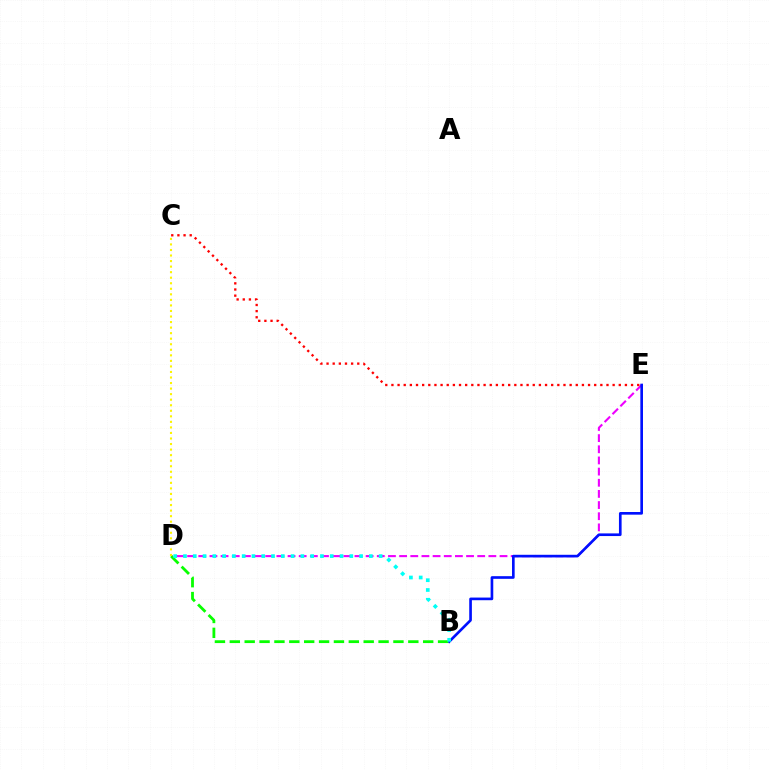{('D', 'E'): [{'color': '#ee00ff', 'line_style': 'dashed', 'thickness': 1.52}], ('B', 'E'): [{'color': '#0010ff', 'line_style': 'solid', 'thickness': 1.91}], ('B', 'D'): [{'color': '#08ff00', 'line_style': 'dashed', 'thickness': 2.02}, {'color': '#00fff6', 'line_style': 'dotted', 'thickness': 2.66}], ('C', 'D'): [{'color': '#fcf500', 'line_style': 'dotted', 'thickness': 1.51}], ('C', 'E'): [{'color': '#ff0000', 'line_style': 'dotted', 'thickness': 1.67}]}